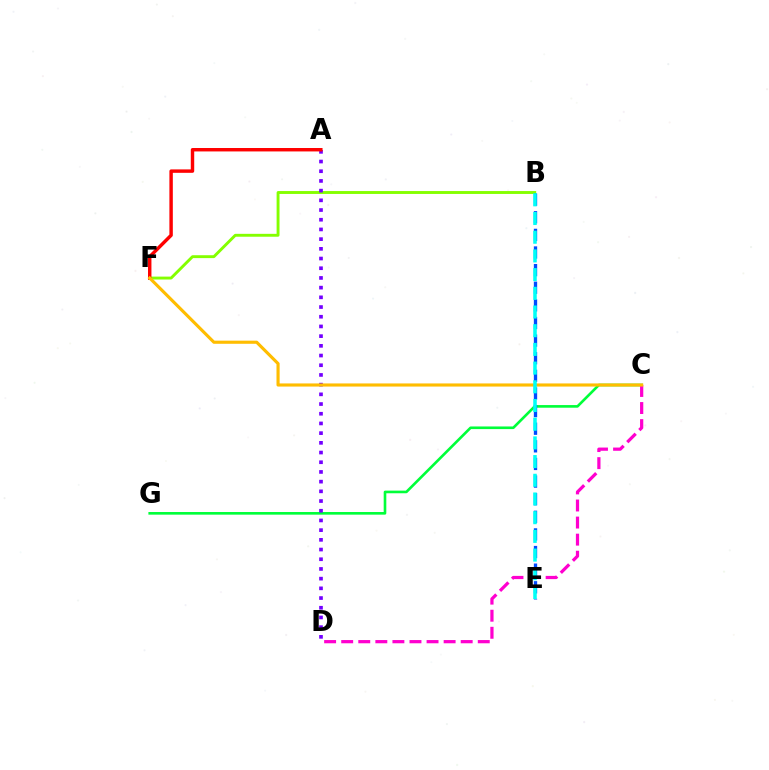{('C', 'G'): [{'color': '#00ff39', 'line_style': 'solid', 'thickness': 1.9}], ('B', 'F'): [{'color': '#84ff00', 'line_style': 'solid', 'thickness': 2.08}], ('A', 'D'): [{'color': '#7200ff', 'line_style': 'dotted', 'thickness': 2.64}], ('B', 'E'): [{'color': '#004bff', 'line_style': 'dashed', 'thickness': 2.39}, {'color': '#00fff6', 'line_style': 'dashed', 'thickness': 2.54}], ('C', 'D'): [{'color': '#ff00cf', 'line_style': 'dashed', 'thickness': 2.32}], ('A', 'F'): [{'color': '#ff0000', 'line_style': 'solid', 'thickness': 2.47}], ('C', 'F'): [{'color': '#ffbd00', 'line_style': 'solid', 'thickness': 2.25}]}